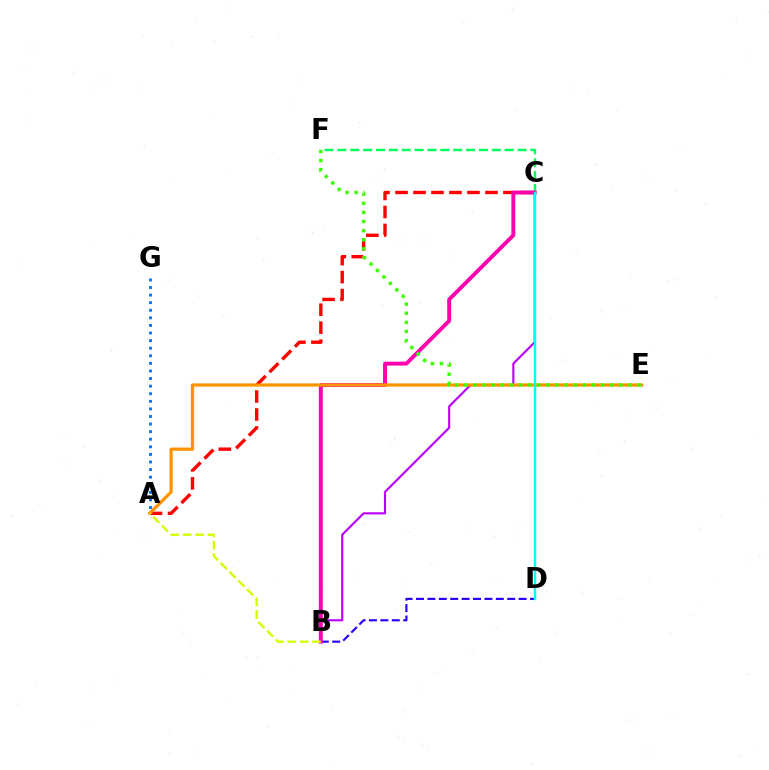{('B', 'C'): [{'color': '#b900ff', 'line_style': 'solid', 'thickness': 1.53}, {'color': '#ff00ac', 'line_style': 'solid', 'thickness': 2.82}], ('B', 'D'): [{'color': '#2500ff', 'line_style': 'dashed', 'thickness': 1.55}], ('C', 'F'): [{'color': '#00ff5c', 'line_style': 'dashed', 'thickness': 1.75}], ('A', 'C'): [{'color': '#ff0000', 'line_style': 'dashed', 'thickness': 2.44}], ('A', 'E'): [{'color': '#ff9400', 'line_style': 'solid', 'thickness': 2.33}], ('E', 'F'): [{'color': '#3dff00', 'line_style': 'dotted', 'thickness': 2.48}], ('A', 'B'): [{'color': '#d1ff00', 'line_style': 'dashed', 'thickness': 1.69}], ('C', 'D'): [{'color': '#00fff6', 'line_style': 'solid', 'thickness': 1.76}], ('A', 'G'): [{'color': '#0074ff', 'line_style': 'dotted', 'thickness': 2.06}]}